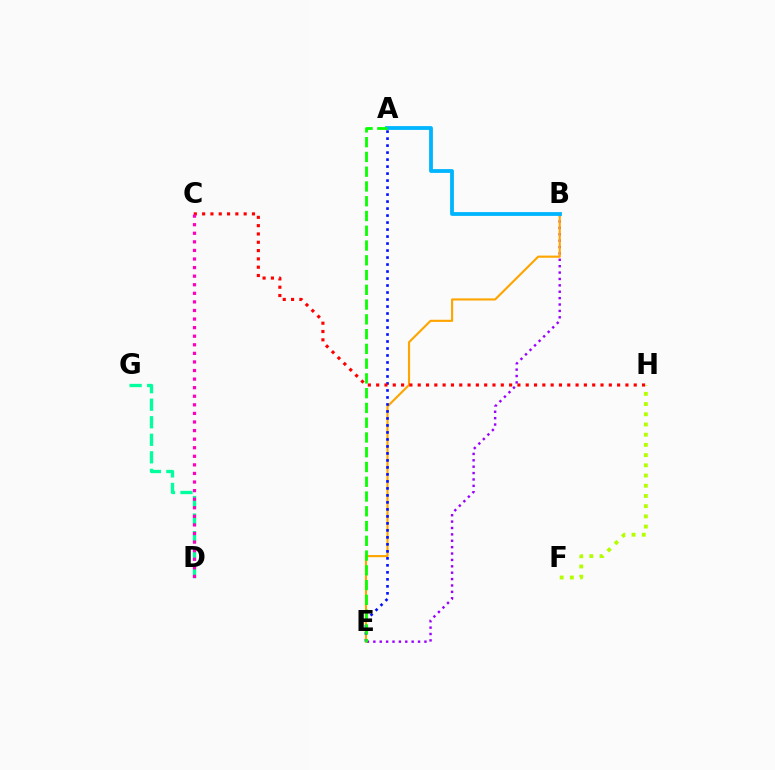{('B', 'E'): [{'color': '#9b00ff', 'line_style': 'dotted', 'thickness': 1.74}, {'color': '#ffa500', 'line_style': 'solid', 'thickness': 1.54}], ('F', 'H'): [{'color': '#b3ff00', 'line_style': 'dotted', 'thickness': 2.77}], ('D', 'G'): [{'color': '#00ff9d', 'line_style': 'dashed', 'thickness': 2.38}], ('A', 'B'): [{'color': '#00b5ff', 'line_style': 'solid', 'thickness': 2.74}], ('A', 'E'): [{'color': '#0010ff', 'line_style': 'dotted', 'thickness': 1.9}, {'color': '#08ff00', 'line_style': 'dashed', 'thickness': 2.01}], ('C', 'H'): [{'color': '#ff0000', 'line_style': 'dotted', 'thickness': 2.26}], ('C', 'D'): [{'color': '#ff00bd', 'line_style': 'dotted', 'thickness': 2.33}]}